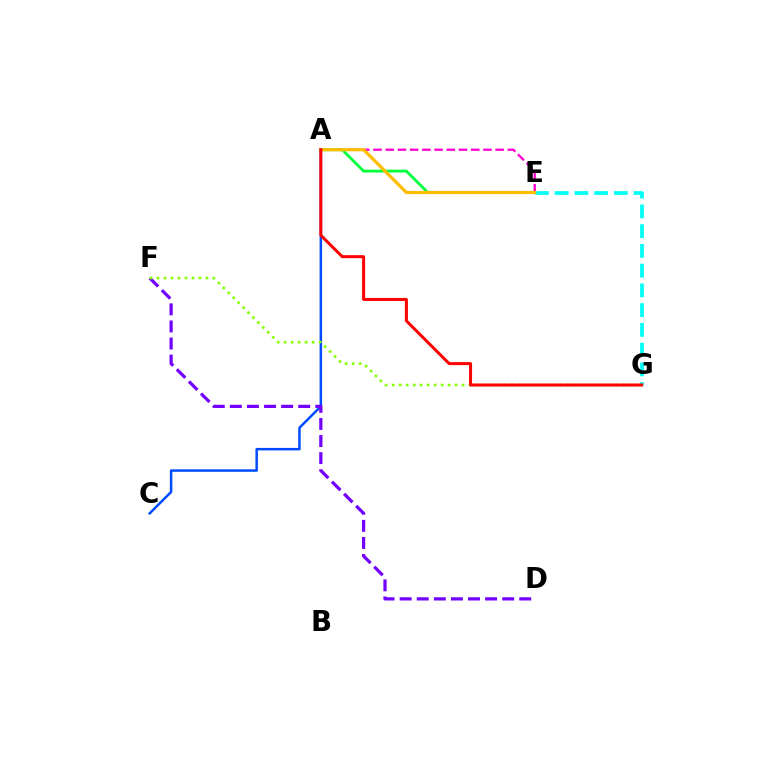{('A', 'E'): [{'color': '#ff00cf', 'line_style': 'dashed', 'thickness': 1.66}, {'color': '#00ff39', 'line_style': 'solid', 'thickness': 2.04}, {'color': '#ffbd00', 'line_style': 'solid', 'thickness': 2.3}], ('A', 'C'): [{'color': '#004bff', 'line_style': 'solid', 'thickness': 1.79}], ('E', 'G'): [{'color': '#00fff6', 'line_style': 'dashed', 'thickness': 2.68}], ('D', 'F'): [{'color': '#7200ff', 'line_style': 'dashed', 'thickness': 2.32}], ('F', 'G'): [{'color': '#84ff00', 'line_style': 'dotted', 'thickness': 1.9}], ('A', 'G'): [{'color': '#ff0000', 'line_style': 'solid', 'thickness': 2.17}]}